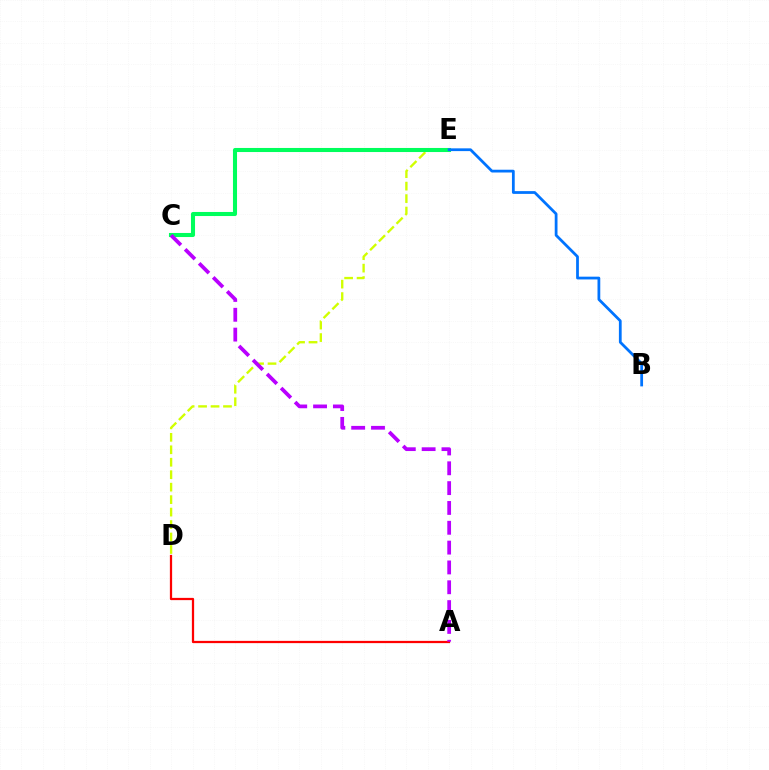{('D', 'E'): [{'color': '#d1ff00', 'line_style': 'dashed', 'thickness': 1.69}], ('C', 'E'): [{'color': '#00ff5c', 'line_style': 'solid', 'thickness': 2.93}], ('B', 'E'): [{'color': '#0074ff', 'line_style': 'solid', 'thickness': 1.99}], ('A', 'D'): [{'color': '#ff0000', 'line_style': 'solid', 'thickness': 1.62}], ('A', 'C'): [{'color': '#b900ff', 'line_style': 'dashed', 'thickness': 2.69}]}